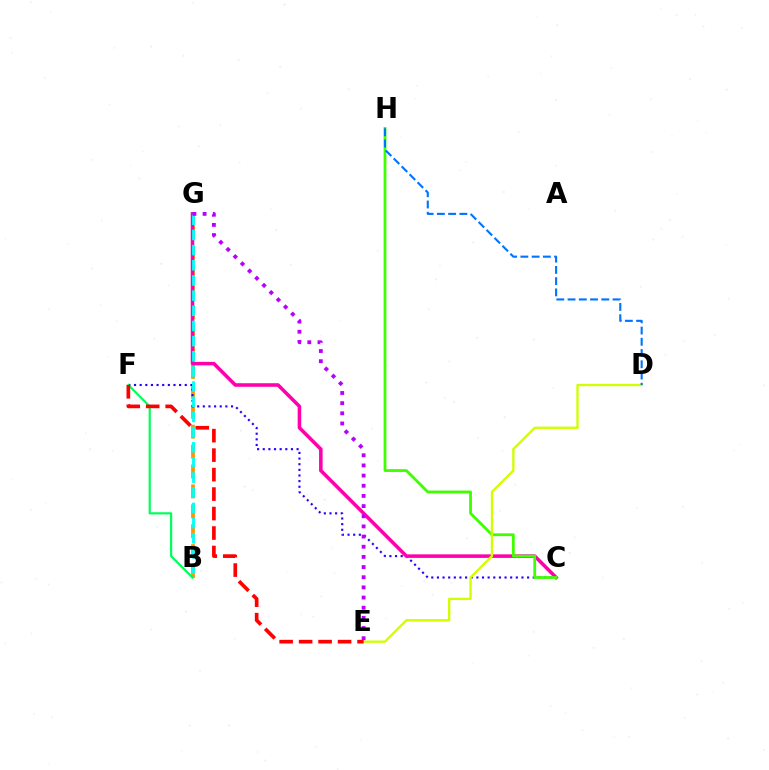{('B', 'G'): [{'color': '#ff9400', 'line_style': 'dashed', 'thickness': 2.7}, {'color': '#00fff6', 'line_style': 'dashed', 'thickness': 2.06}], ('C', 'F'): [{'color': '#2500ff', 'line_style': 'dotted', 'thickness': 1.53}], ('C', 'G'): [{'color': '#ff00ac', 'line_style': 'solid', 'thickness': 2.55}], ('B', 'F'): [{'color': '#00ff5c', 'line_style': 'solid', 'thickness': 1.58}], ('C', 'H'): [{'color': '#3dff00', 'line_style': 'solid', 'thickness': 2.0}], ('D', 'E'): [{'color': '#d1ff00', 'line_style': 'solid', 'thickness': 1.68}], ('E', 'F'): [{'color': '#ff0000', 'line_style': 'dashed', 'thickness': 2.65}], ('E', 'G'): [{'color': '#b900ff', 'line_style': 'dotted', 'thickness': 2.76}], ('D', 'H'): [{'color': '#0074ff', 'line_style': 'dashed', 'thickness': 1.53}]}